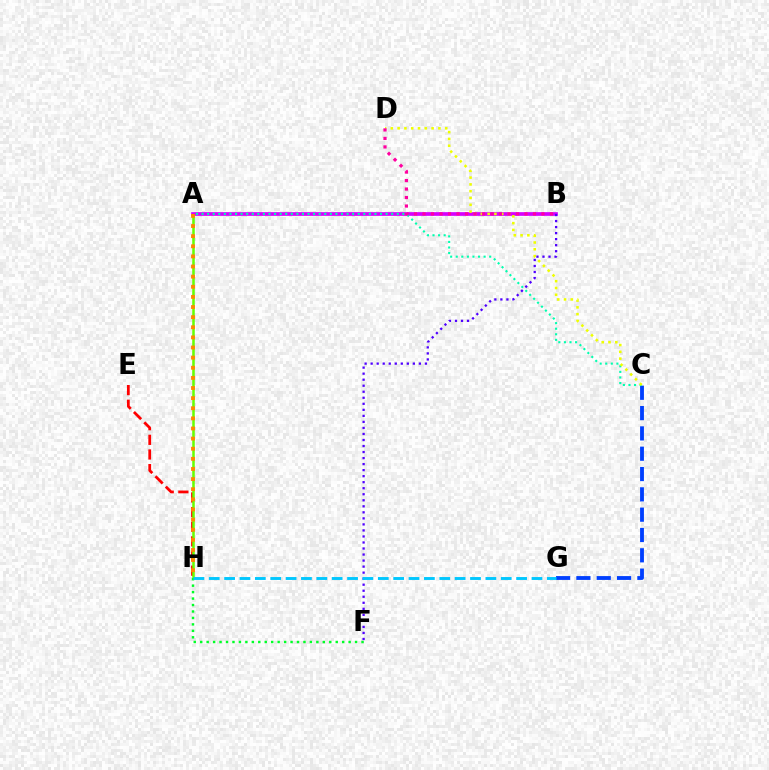{('E', 'H'): [{'color': '#ff0000', 'line_style': 'dashed', 'thickness': 1.99}], ('A', 'H'): [{'color': '#66ff00', 'line_style': 'solid', 'thickness': 1.83}, {'color': '#ff8800', 'line_style': 'dotted', 'thickness': 2.75}], ('C', 'G'): [{'color': '#003fff', 'line_style': 'dashed', 'thickness': 2.76}], ('A', 'B'): [{'color': '#d600ff', 'line_style': 'solid', 'thickness': 2.65}], ('A', 'C'): [{'color': '#00ffaf', 'line_style': 'dotted', 'thickness': 1.52}], ('C', 'D'): [{'color': '#eeff00', 'line_style': 'dotted', 'thickness': 1.85}], ('B', 'F'): [{'color': '#4f00ff', 'line_style': 'dotted', 'thickness': 1.64}], ('F', 'H'): [{'color': '#00ff27', 'line_style': 'dotted', 'thickness': 1.75}], ('G', 'H'): [{'color': '#00c7ff', 'line_style': 'dashed', 'thickness': 2.09}], ('B', 'D'): [{'color': '#ff00a0', 'line_style': 'dotted', 'thickness': 2.31}]}